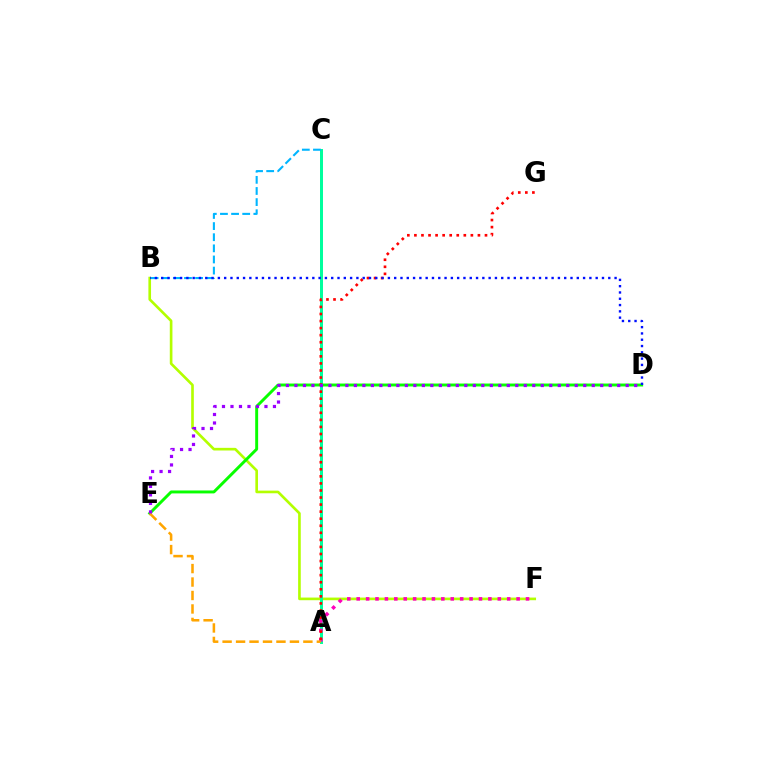{('B', 'F'): [{'color': '#b3ff00', 'line_style': 'solid', 'thickness': 1.91}], ('A', 'C'): [{'color': '#00ff9d', 'line_style': 'solid', 'thickness': 2.15}], ('A', 'F'): [{'color': '#ff00bd', 'line_style': 'dotted', 'thickness': 2.56}], ('D', 'E'): [{'color': '#08ff00', 'line_style': 'solid', 'thickness': 2.11}, {'color': '#9b00ff', 'line_style': 'dotted', 'thickness': 2.31}], ('A', 'G'): [{'color': '#ff0000', 'line_style': 'dotted', 'thickness': 1.92}], ('A', 'E'): [{'color': '#ffa500', 'line_style': 'dashed', 'thickness': 1.83}], ('B', 'C'): [{'color': '#00b5ff', 'line_style': 'dashed', 'thickness': 1.51}], ('B', 'D'): [{'color': '#0010ff', 'line_style': 'dotted', 'thickness': 1.71}]}